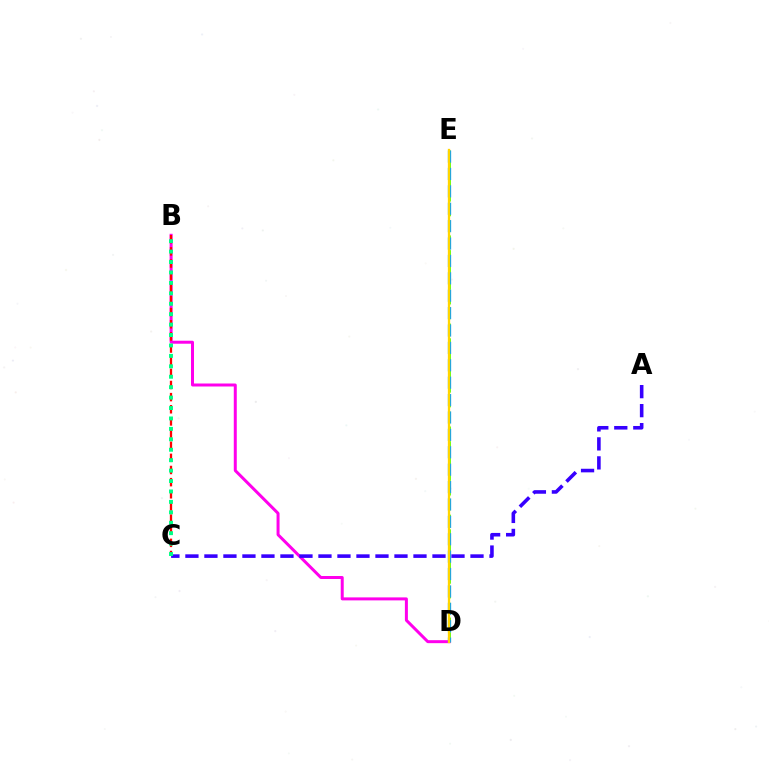{('D', 'E'): [{'color': '#4fff00', 'line_style': 'dashed', 'thickness': 2.0}, {'color': '#009eff', 'line_style': 'dashed', 'thickness': 2.36}, {'color': '#ffd500', 'line_style': 'solid', 'thickness': 1.67}], ('B', 'D'): [{'color': '#ff00ed', 'line_style': 'solid', 'thickness': 2.15}], ('B', 'C'): [{'color': '#ff0000', 'line_style': 'dashed', 'thickness': 1.65}, {'color': '#00ff86', 'line_style': 'dotted', 'thickness': 2.83}], ('A', 'C'): [{'color': '#3700ff', 'line_style': 'dashed', 'thickness': 2.58}]}